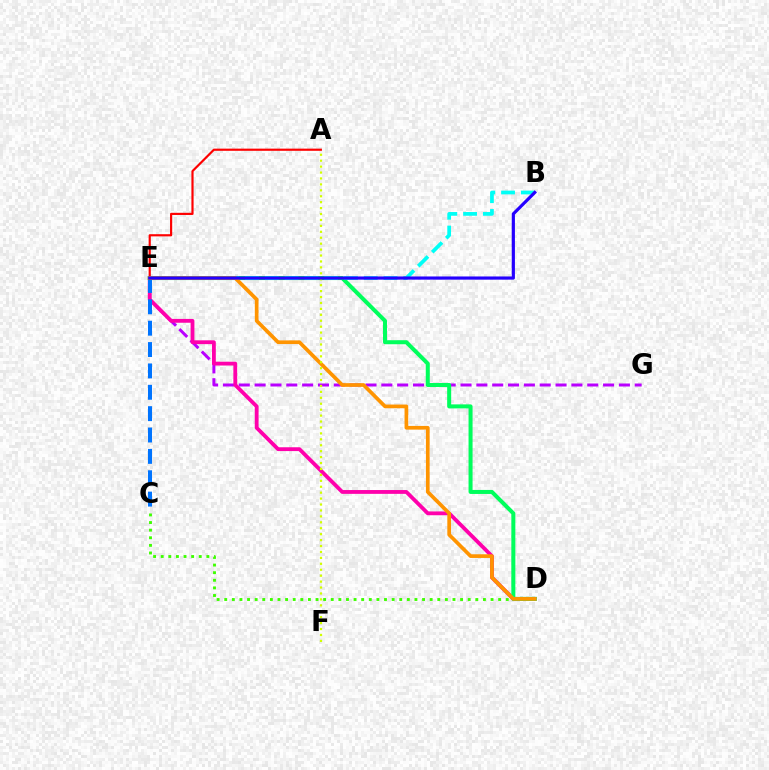{('C', 'D'): [{'color': '#3dff00', 'line_style': 'dotted', 'thickness': 2.07}], ('E', 'G'): [{'color': '#b900ff', 'line_style': 'dashed', 'thickness': 2.15}], ('A', 'E'): [{'color': '#ff0000', 'line_style': 'solid', 'thickness': 1.56}], ('D', 'E'): [{'color': '#ff00ac', 'line_style': 'solid', 'thickness': 2.75}, {'color': '#00ff5c', 'line_style': 'solid', 'thickness': 2.89}, {'color': '#ff9400', 'line_style': 'solid', 'thickness': 2.66}], ('C', 'E'): [{'color': '#0074ff', 'line_style': 'dashed', 'thickness': 2.9}], ('B', 'E'): [{'color': '#00fff6', 'line_style': 'dashed', 'thickness': 2.69}, {'color': '#2500ff', 'line_style': 'solid', 'thickness': 2.29}], ('A', 'F'): [{'color': '#d1ff00', 'line_style': 'dotted', 'thickness': 1.61}]}